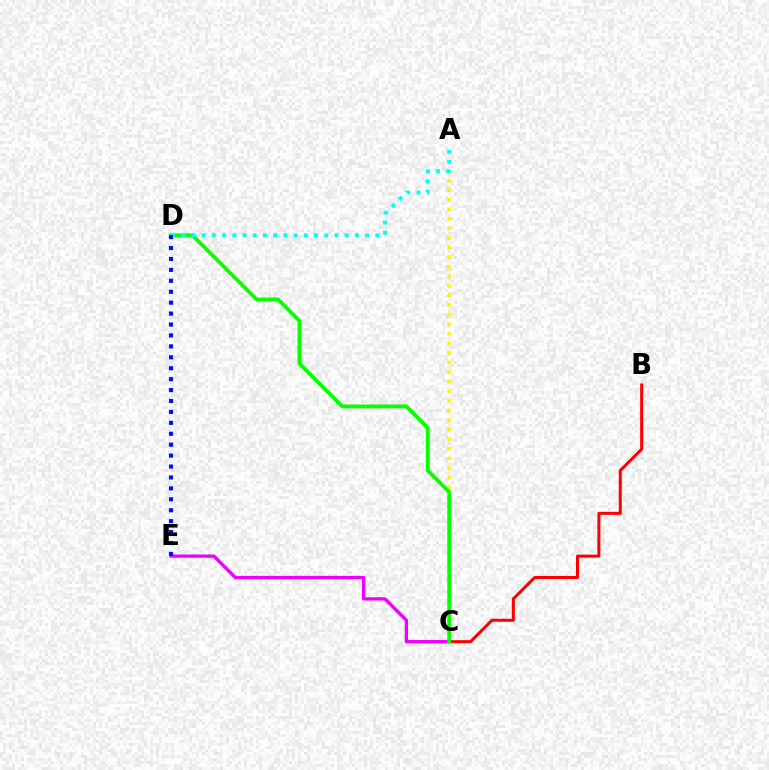{('A', 'C'): [{'color': '#fcf500', 'line_style': 'dotted', 'thickness': 2.6}], ('B', 'C'): [{'color': '#ff0000', 'line_style': 'solid', 'thickness': 2.17}], ('C', 'E'): [{'color': '#ee00ff', 'line_style': 'solid', 'thickness': 2.35}], ('C', 'D'): [{'color': '#08ff00', 'line_style': 'solid', 'thickness': 2.73}], ('A', 'D'): [{'color': '#00fff6', 'line_style': 'dotted', 'thickness': 2.77}], ('D', 'E'): [{'color': '#0010ff', 'line_style': 'dotted', 'thickness': 2.97}]}